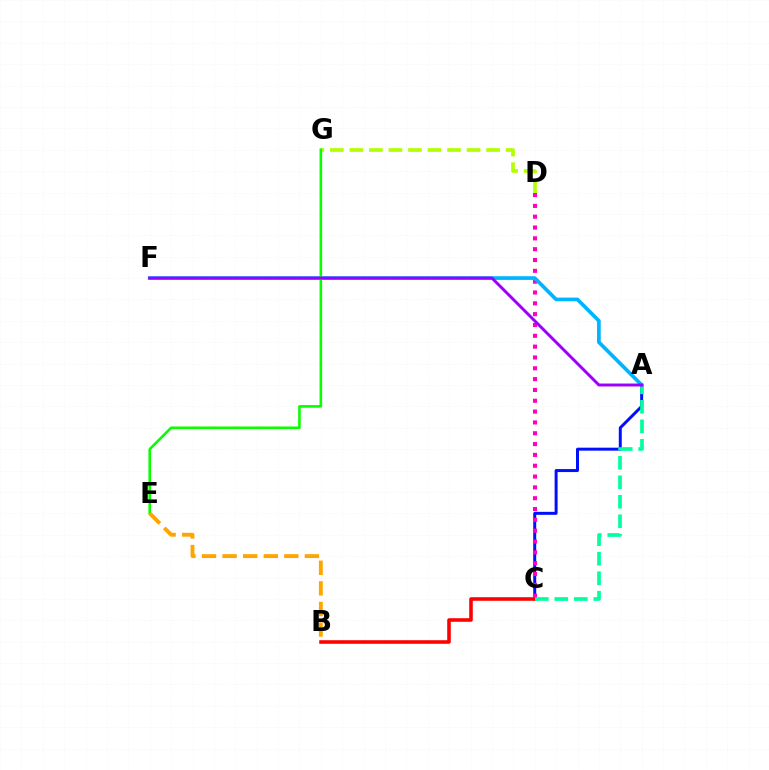{('D', 'G'): [{'color': '#b3ff00', 'line_style': 'dashed', 'thickness': 2.65}], ('A', 'C'): [{'color': '#0010ff', 'line_style': 'solid', 'thickness': 2.15}, {'color': '#00ff9d', 'line_style': 'dashed', 'thickness': 2.65}], ('B', 'C'): [{'color': '#ff0000', 'line_style': 'solid', 'thickness': 2.57}], ('C', 'D'): [{'color': '#ff00bd', 'line_style': 'dotted', 'thickness': 2.94}], ('A', 'F'): [{'color': '#00b5ff', 'line_style': 'solid', 'thickness': 2.66}, {'color': '#9b00ff', 'line_style': 'solid', 'thickness': 2.11}], ('E', 'G'): [{'color': '#08ff00', 'line_style': 'solid', 'thickness': 1.87}], ('B', 'E'): [{'color': '#ffa500', 'line_style': 'dashed', 'thickness': 2.8}]}